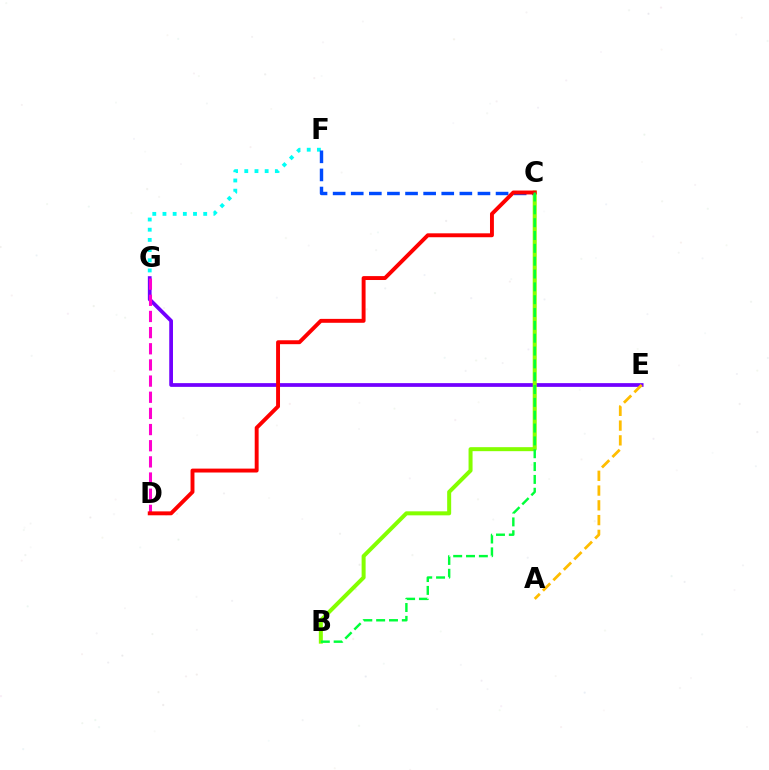{('F', 'G'): [{'color': '#00fff6', 'line_style': 'dotted', 'thickness': 2.77}], ('E', 'G'): [{'color': '#7200ff', 'line_style': 'solid', 'thickness': 2.69}], ('D', 'G'): [{'color': '#ff00cf', 'line_style': 'dashed', 'thickness': 2.2}], ('C', 'F'): [{'color': '#004bff', 'line_style': 'dashed', 'thickness': 2.46}], ('A', 'E'): [{'color': '#ffbd00', 'line_style': 'dashed', 'thickness': 2.01}], ('B', 'C'): [{'color': '#84ff00', 'line_style': 'solid', 'thickness': 2.88}, {'color': '#00ff39', 'line_style': 'dashed', 'thickness': 1.74}], ('C', 'D'): [{'color': '#ff0000', 'line_style': 'solid', 'thickness': 2.82}]}